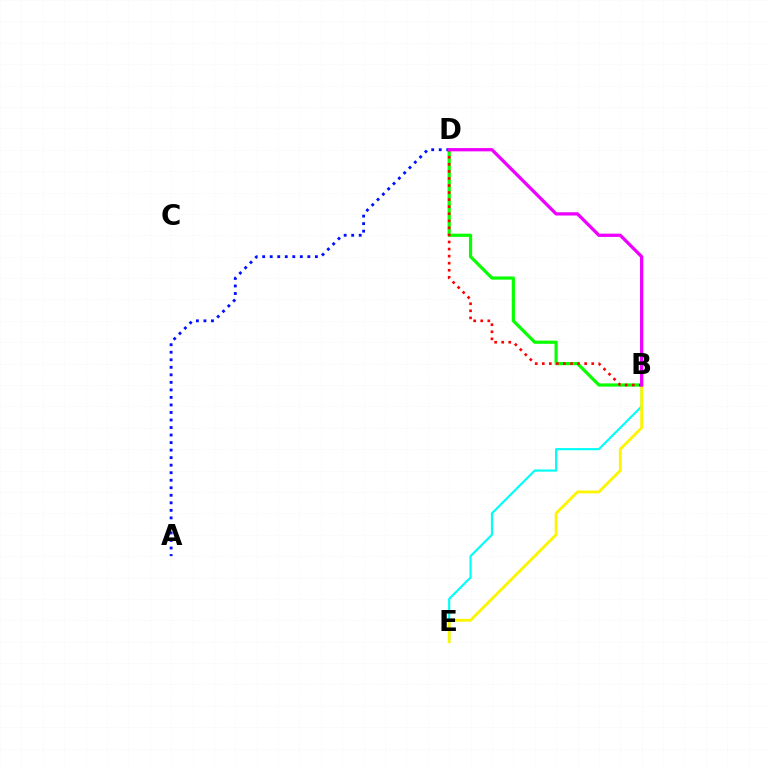{('B', 'D'): [{'color': '#08ff00', 'line_style': 'solid', 'thickness': 2.3}, {'color': '#ff0000', 'line_style': 'dotted', 'thickness': 1.92}, {'color': '#ee00ff', 'line_style': 'solid', 'thickness': 2.35}], ('B', 'E'): [{'color': '#00fff6', 'line_style': 'solid', 'thickness': 1.55}, {'color': '#fcf500', 'line_style': 'solid', 'thickness': 2.05}], ('A', 'D'): [{'color': '#0010ff', 'line_style': 'dotted', 'thickness': 2.05}]}